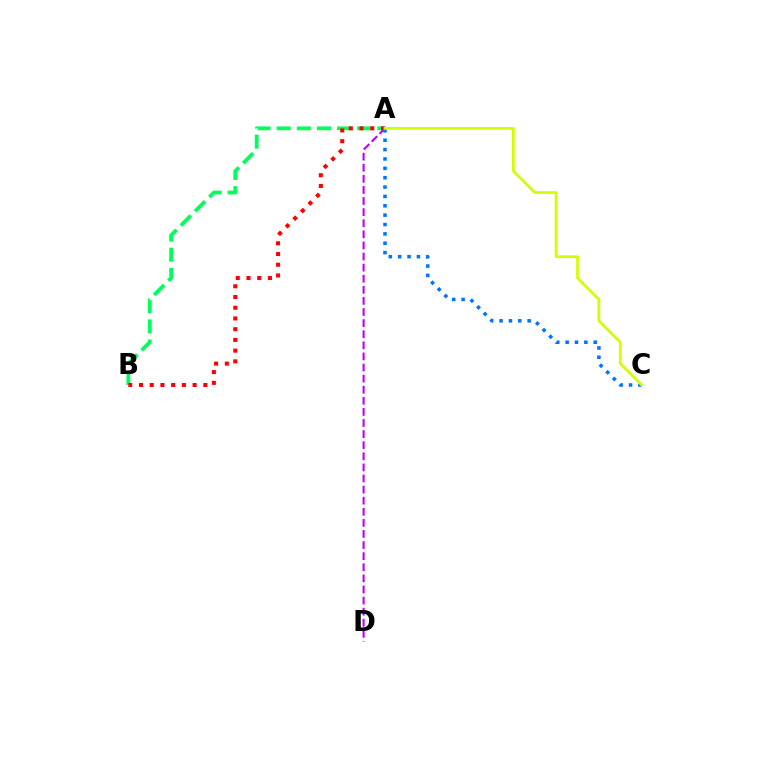{('A', 'B'): [{'color': '#00ff5c', 'line_style': 'dashed', 'thickness': 2.74}, {'color': '#ff0000', 'line_style': 'dotted', 'thickness': 2.91}], ('A', 'D'): [{'color': '#b900ff', 'line_style': 'dashed', 'thickness': 1.51}], ('A', 'C'): [{'color': '#0074ff', 'line_style': 'dotted', 'thickness': 2.54}, {'color': '#d1ff00', 'line_style': 'solid', 'thickness': 1.95}]}